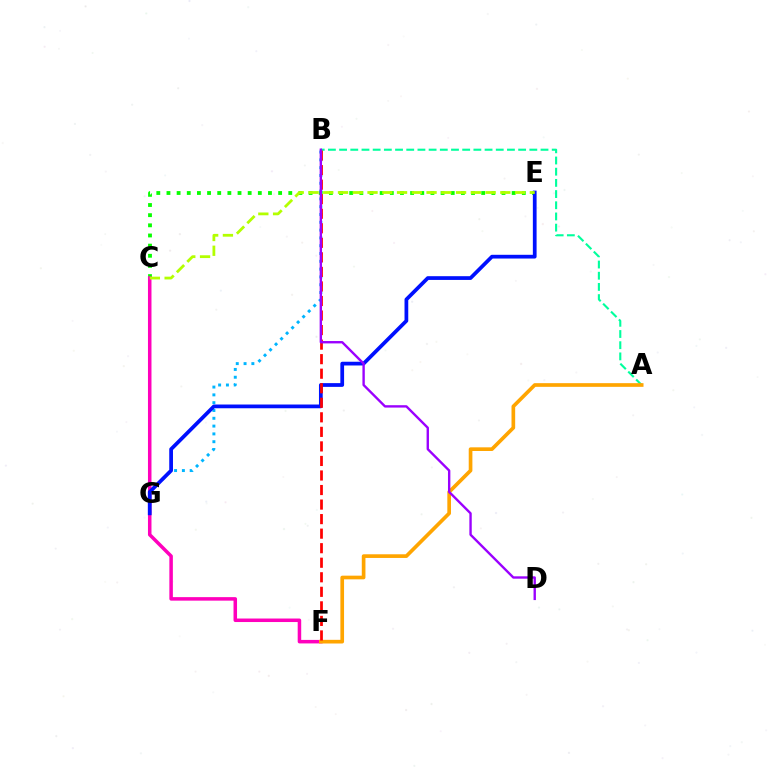{('C', 'E'): [{'color': '#08ff00', 'line_style': 'dotted', 'thickness': 2.76}, {'color': '#b3ff00', 'line_style': 'dashed', 'thickness': 2.0}], ('B', 'G'): [{'color': '#00b5ff', 'line_style': 'dotted', 'thickness': 2.12}], ('A', 'B'): [{'color': '#00ff9d', 'line_style': 'dashed', 'thickness': 1.52}], ('C', 'F'): [{'color': '#ff00bd', 'line_style': 'solid', 'thickness': 2.53}], ('A', 'F'): [{'color': '#ffa500', 'line_style': 'solid', 'thickness': 2.64}], ('E', 'G'): [{'color': '#0010ff', 'line_style': 'solid', 'thickness': 2.69}], ('B', 'F'): [{'color': '#ff0000', 'line_style': 'dashed', 'thickness': 1.98}], ('B', 'D'): [{'color': '#9b00ff', 'line_style': 'solid', 'thickness': 1.71}]}